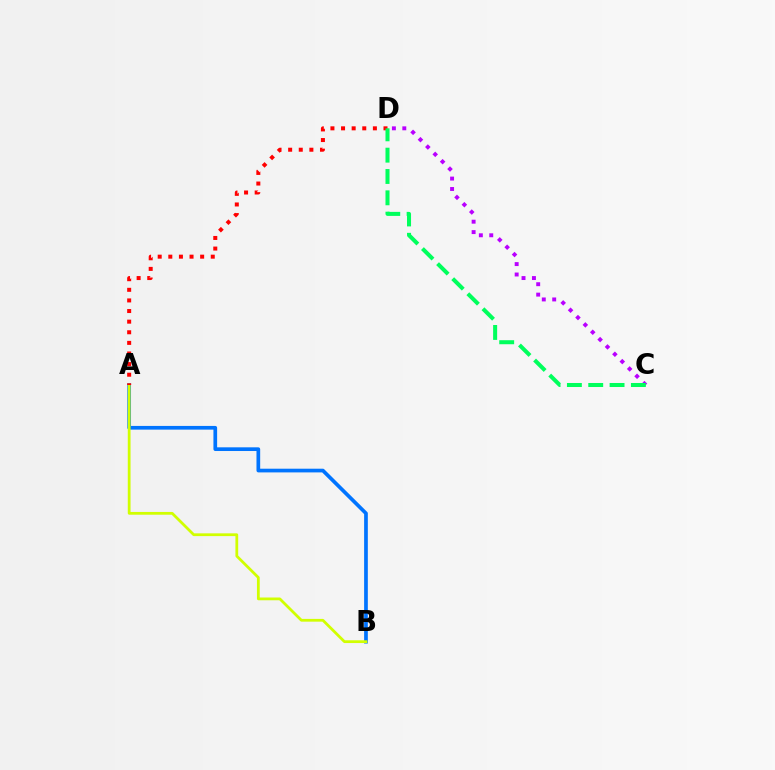{('C', 'D'): [{'color': '#b900ff', 'line_style': 'dotted', 'thickness': 2.83}, {'color': '#00ff5c', 'line_style': 'dashed', 'thickness': 2.9}], ('A', 'B'): [{'color': '#0074ff', 'line_style': 'solid', 'thickness': 2.66}, {'color': '#d1ff00', 'line_style': 'solid', 'thickness': 1.99}], ('A', 'D'): [{'color': '#ff0000', 'line_style': 'dotted', 'thickness': 2.88}]}